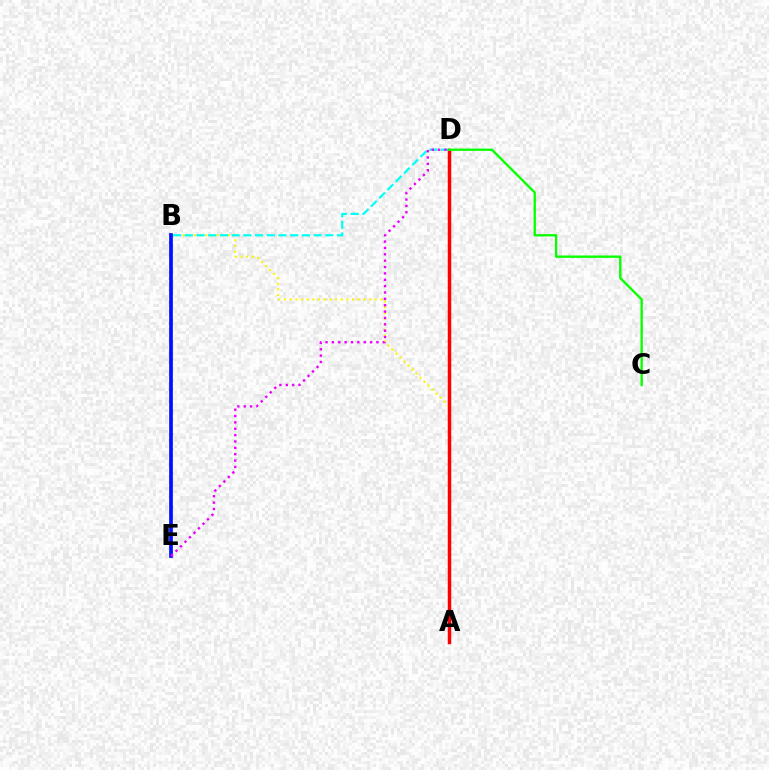{('A', 'B'): [{'color': '#fcf500', 'line_style': 'dotted', 'thickness': 1.54}], ('B', 'D'): [{'color': '#00fff6', 'line_style': 'dashed', 'thickness': 1.59}], ('A', 'D'): [{'color': '#ff0000', 'line_style': 'solid', 'thickness': 2.5}], ('C', 'D'): [{'color': '#08ff00', 'line_style': 'solid', 'thickness': 1.68}], ('B', 'E'): [{'color': '#0010ff', 'line_style': 'solid', 'thickness': 2.67}], ('D', 'E'): [{'color': '#ee00ff', 'line_style': 'dotted', 'thickness': 1.73}]}